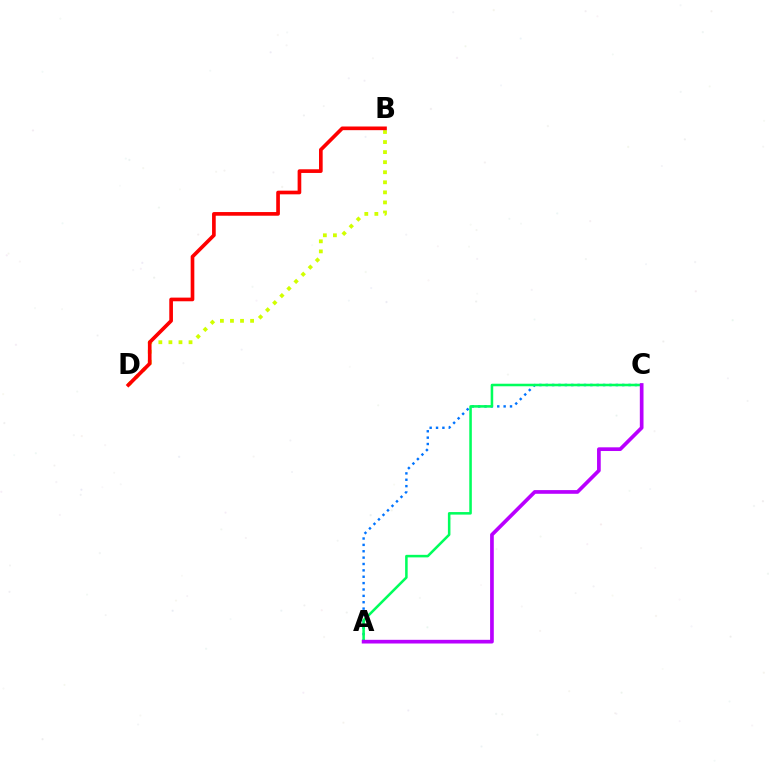{('A', 'C'): [{'color': '#0074ff', 'line_style': 'dotted', 'thickness': 1.73}, {'color': '#00ff5c', 'line_style': 'solid', 'thickness': 1.83}, {'color': '#b900ff', 'line_style': 'solid', 'thickness': 2.66}], ('B', 'D'): [{'color': '#d1ff00', 'line_style': 'dotted', 'thickness': 2.73}, {'color': '#ff0000', 'line_style': 'solid', 'thickness': 2.64}]}